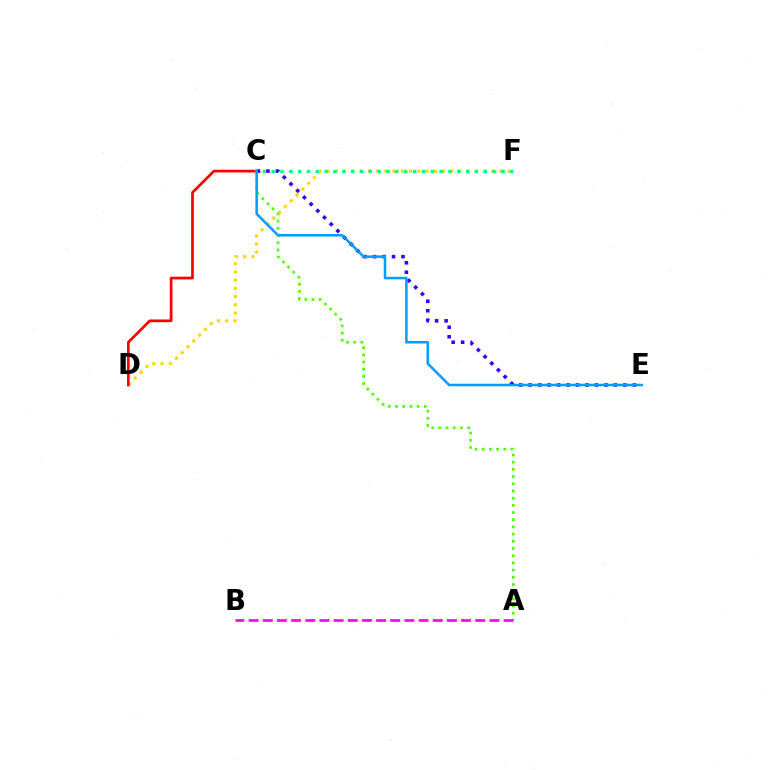{('D', 'F'): [{'color': '#ffd500', 'line_style': 'dotted', 'thickness': 2.23}], ('C', 'D'): [{'color': '#ff0000', 'line_style': 'solid', 'thickness': 1.95}], ('C', 'E'): [{'color': '#3700ff', 'line_style': 'dotted', 'thickness': 2.57}, {'color': '#009eff', 'line_style': 'solid', 'thickness': 1.82}], ('A', 'C'): [{'color': '#4fff00', 'line_style': 'dotted', 'thickness': 1.95}], ('C', 'F'): [{'color': '#00ff86', 'line_style': 'dotted', 'thickness': 2.4}], ('A', 'B'): [{'color': '#ff00ed', 'line_style': 'dashed', 'thickness': 1.92}]}